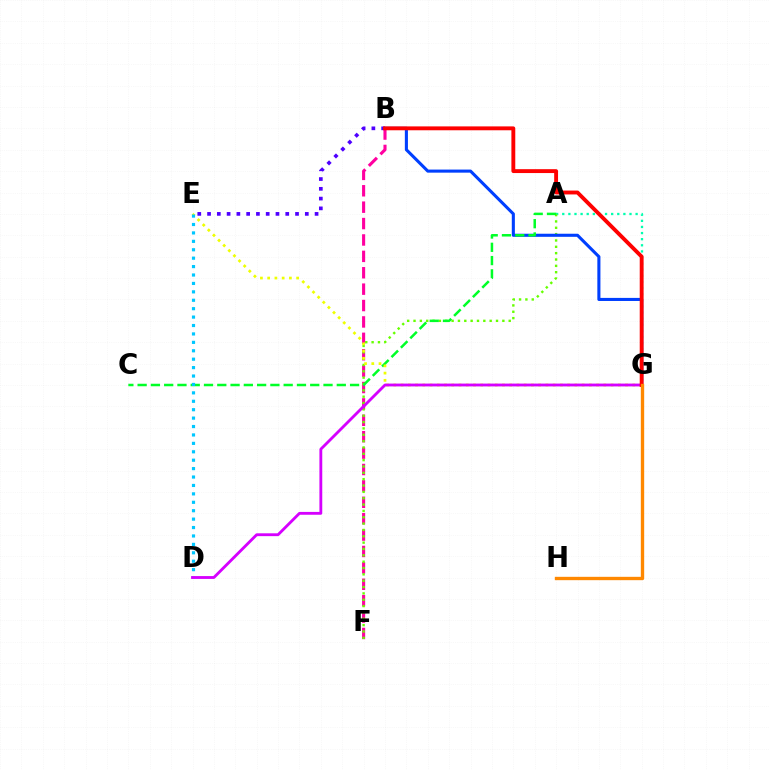{('A', 'G'): [{'color': '#00ffaf', 'line_style': 'dotted', 'thickness': 1.66}], ('B', 'E'): [{'color': '#4f00ff', 'line_style': 'dotted', 'thickness': 2.66}], ('B', 'F'): [{'color': '#ff00a0', 'line_style': 'dashed', 'thickness': 2.23}], ('A', 'F'): [{'color': '#66ff00', 'line_style': 'dotted', 'thickness': 1.72}], ('B', 'G'): [{'color': '#003fff', 'line_style': 'solid', 'thickness': 2.22}, {'color': '#ff0000', 'line_style': 'solid', 'thickness': 2.79}], ('A', 'C'): [{'color': '#00ff27', 'line_style': 'dashed', 'thickness': 1.8}], ('E', 'G'): [{'color': '#eeff00', 'line_style': 'dotted', 'thickness': 1.97}], ('D', 'E'): [{'color': '#00c7ff', 'line_style': 'dotted', 'thickness': 2.29}], ('D', 'G'): [{'color': '#d600ff', 'line_style': 'solid', 'thickness': 2.05}], ('G', 'H'): [{'color': '#ff8800', 'line_style': 'solid', 'thickness': 2.41}]}